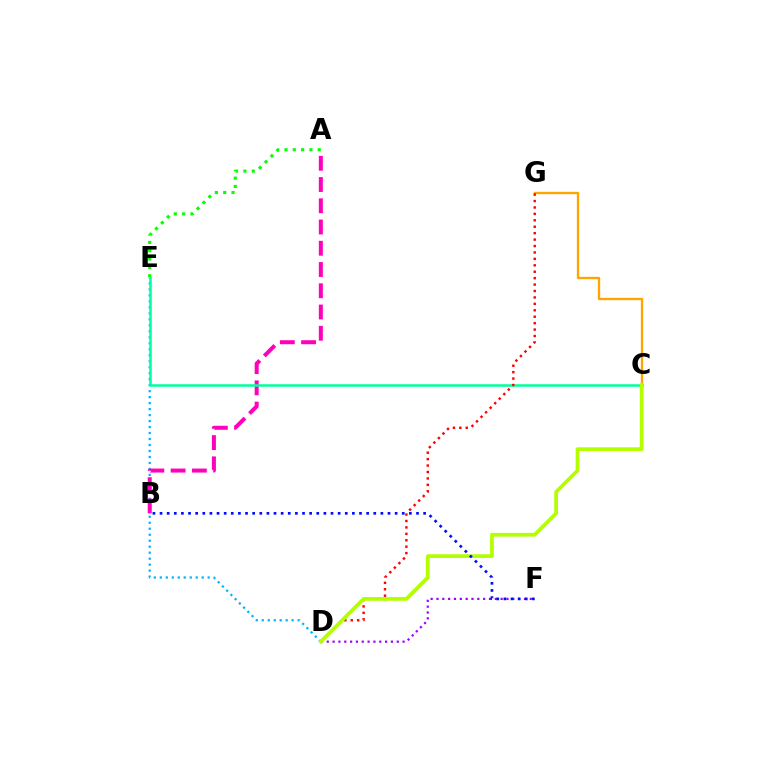{('D', 'E'): [{'color': '#00b5ff', 'line_style': 'dotted', 'thickness': 1.63}], ('A', 'B'): [{'color': '#ff00bd', 'line_style': 'dashed', 'thickness': 2.89}], ('C', 'G'): [{'color': '#ffa500', 'line_style': 'solid', 'thickness': 1.68}], ('D', 'F'): [{'color': '#9b00ff', 'line_style': 'dotted', 'thickness': 1.58}], ('C', 'E'): [{'color': '#00ff9d', 'line_style': 'solid', 'thickness': 1.82}], ('D', 'G'): [{'color': '#ff0000', 'line_style': 'dotted', 'thickness': 1.75}], ('C', 'D'): [{'color': '#b3ff00', 'line_style': 'solid', 'thickness': 2.69}], ('A', 'E'): [{'color': '#08ff00', 'line_style': 'dotted', 'thickness': 2.26}], ('B', 'F'): [{'color': '#0010ff', 'line_style': 'dotted', 'thickness': 1.94}]}